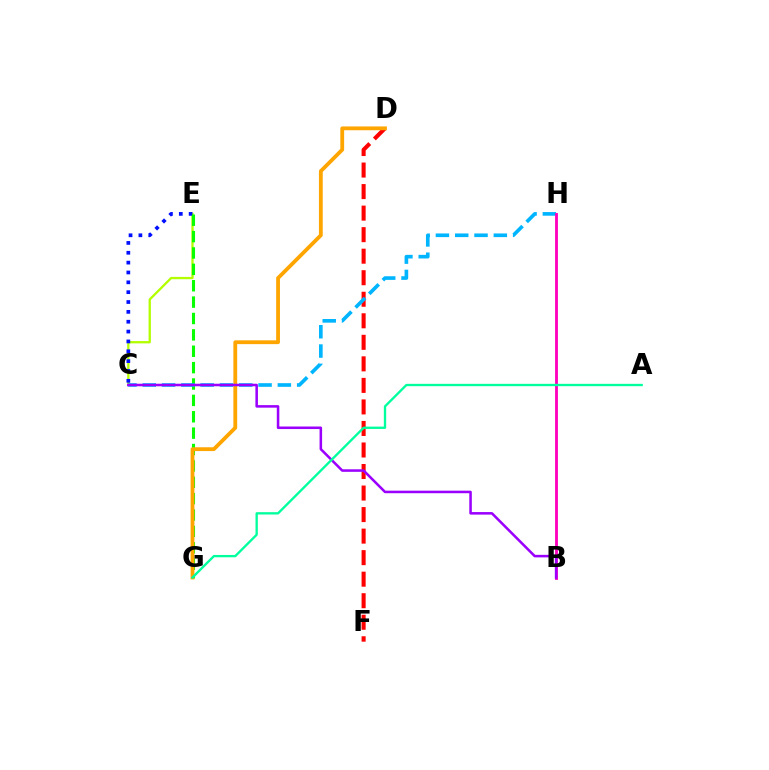{('D', 'F'): [{'color': '#ff0000', 'line_style': 'dashed', 'thickness': 2.93}], ('C', 'E'): [{'color': '#b3ff00', 'line_style': 'solid', 'thickness': 1.66}, {'color': '#0010ff', 'line_style': 'dotted', 'thickness': 2.68}], ('E', 'G'): [{'color': '#08ff00', 'line_style': 'dashed', 'thickness': 2.23}], ('D', 'G'): [{'color': '#ffa500', 'line_style': 'solid', 'thickness': 2.74}], ('C', 'H'): [{'color': '#00b5ff', 'line_style': 'dashed', 'thickness': 2.62}], ('B', 'H'): [{'color': '#ff00bd', 'line_style': 'solid', 'thickness': 2.05}], ('B', 'C'): [{'color': '#9b00ff', 'line_style': 'solid', 'thickness': 1.83}], ('A', 'G'): [{'color': '#00ff9d', 'line_style': 'solid', 'thickness': 1.67}]}